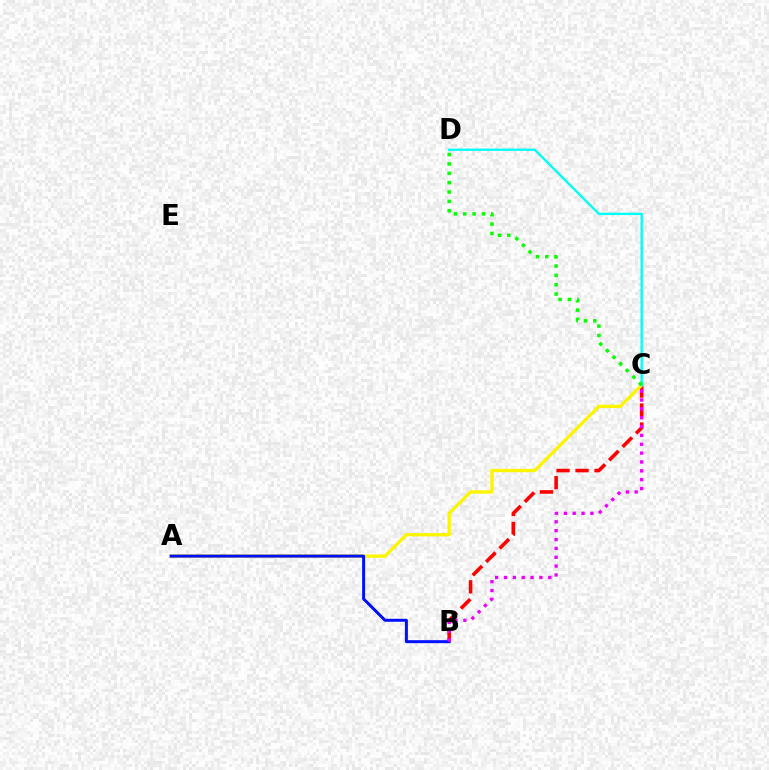{('B', 'C'): [{'color': '#ff0000', 'line_style': 'dashed', 'thickness': 2.58}, {'color': '#ee00ff', 'line_style': 'dotted', 'thickness': 2.41}], ('A', 'C'): [{'color': '#fcf500', 'line_style': 'solid', 'thickness': 2.38}], ('A', 'B'): [{'color': '#0010ff', 'line_style': 'solid', 'thickness': 2.15}], ('C', 'D'): [{'color': '#00fff6', 'line_style': 'solid', 'thickness': 1.71}, {'color': '#08ff00', 'line_style': 'dotted', 'thickness': 2.54}]}